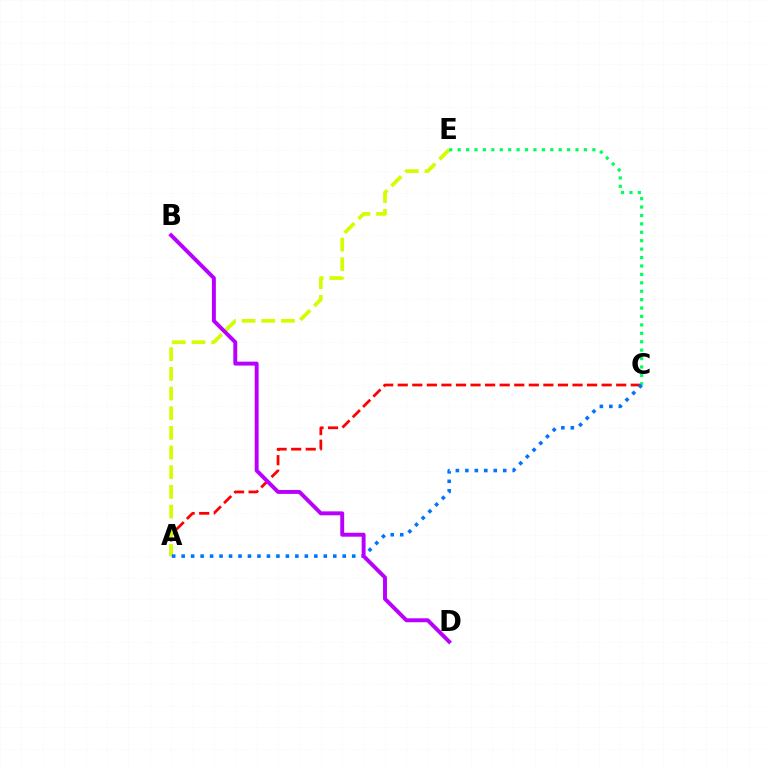{('A', 'C'): [{'color': '#ff0000', 'line_style': 'dashed', 'thickness': 1.98}, {'color': '#0074ff', 'line_style': 'dotted', 'thickness': 2.57}], ('A', 'E'): [{'color': '#d1ff00', 'line_style': 'dashed', 'thickness': 2.67}], ('C', 'E'): [{'color': '#00ff5c', 'line_style': 'dotted', 'thickness': 2.29}], ('B', 'D'): [{'color': '#b900ff', 'line_style': 'solid', 'thickness': 2.83}]}